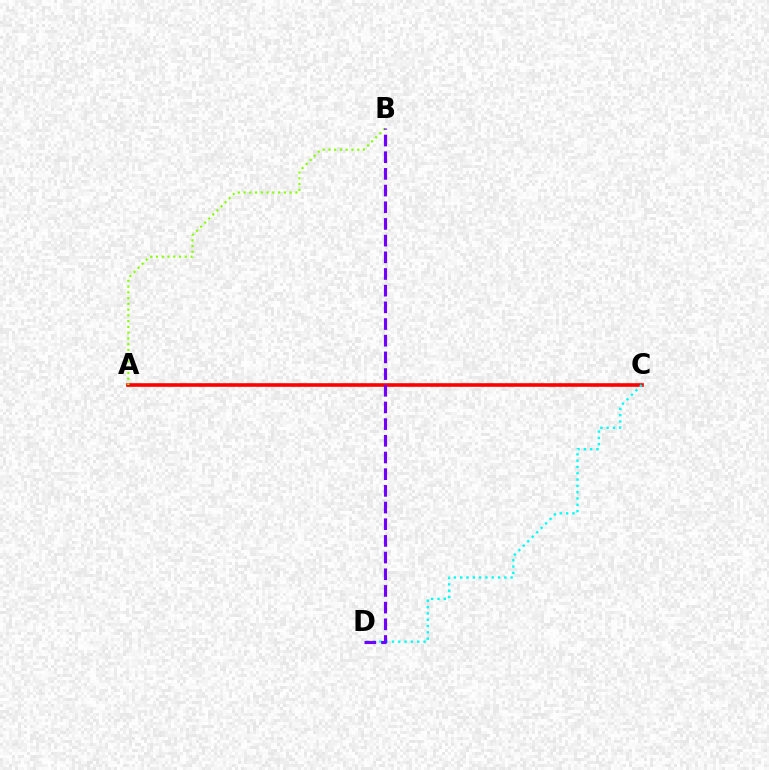{('A', 'C'): [{'color': '#ff0000', 'line_style': 'solid', 'thickness': 2.6}], ('C', 'D'): [{'color': '#00fff6', 'line_style': 'dotted', 'thickness': 1.71}], ('A', 'B'): [{'color': '#84ff00', 'line_style': 'dotted', 'thickness': 1.56}], ('B', 'D'): [{'color': '#7200ff', 'line_style': 'dashed', 'thickness': 2.27}]}